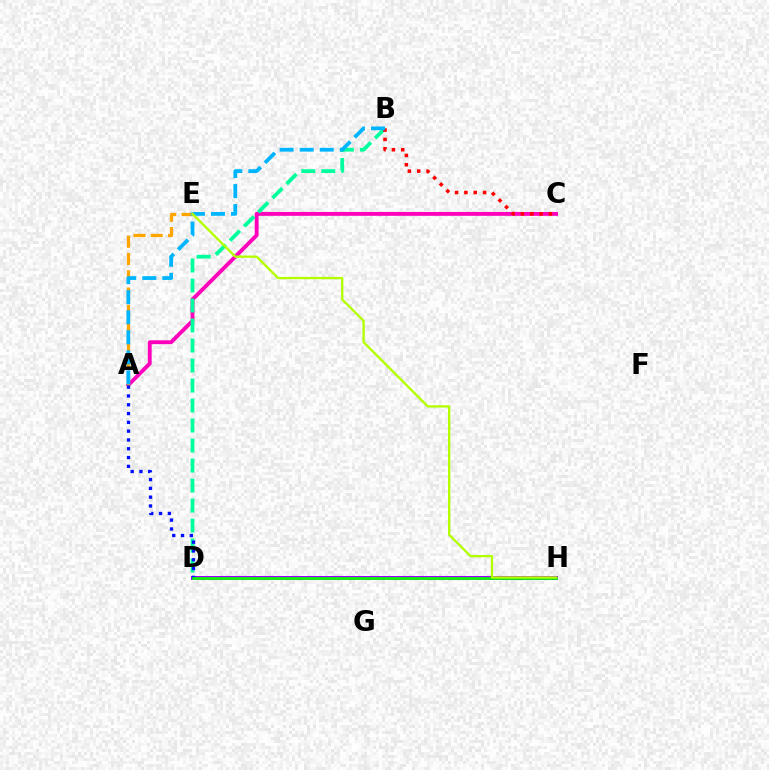{('A', 'C'): [{'color': '#ff00bd', 'line_style': 'solid', 'thickness': 2.79}], ('B', 'D'): [{'color': '#00ff9d', 'line_style': 'dashed', 'thickness': 2.72}], ('D', 'H'): [{'color': '#9b00ff', 'line_style': 'solid', 'thickness': 2.87}, {'color': '#08ff00', 'line_style': 'solid', 'thickness': 1.94}], ('A', 'E'): [{'color': '#ffa500', 'line_style': 'dashed', 'thickness': 2.34}], ('A', 'D'): [{'color': '#0010ff', 'line_style': 'dotted', 'thickness': 2.39}], ('B', 'C'): [{'color': '#ff0000', 'line_style': 'dotted', 'thickness': 2.54}], ('A', 'B'): [{'color': '#00b5ff', 'line_style': 'dashed', 'thickness': 2.72}], ('E', 'H'): [{'color': '#b3ff00', 'line_style': 'solid', 'thickness': 1.67}]}